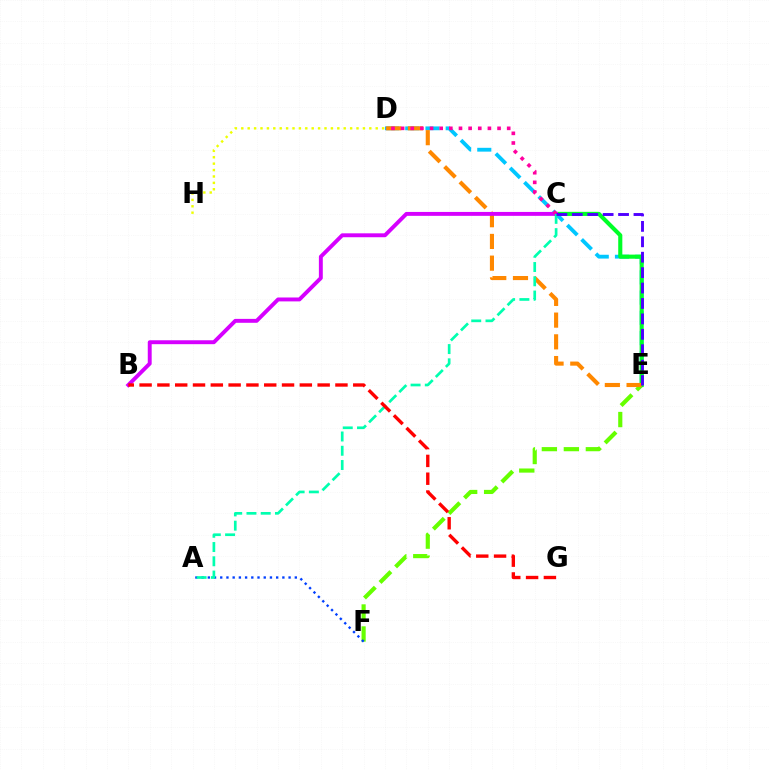{('D', 'E'): [{'color': '#00c7ff', 'line_style': 'dashed', 'thickness': 2.75}, {'color': '#ff8800', 'line_style': 'dashed', 'thickness': 2.95}], ('E', 'F'): [{'color': '#66ff00', 'line_style': 'dashed', 'thickness': 2.99}], ('C', 'E'): [{'color': '#00ff27', 'line_style': 'solid', 'thickness': 2.95}, {'color': '#4f00ff', 'line_style': 'dashed', 'thickness': 2.09}], ('D', 'H'): [{'color': '#eeff00', 'line_style': 'dotted', 'thickness': 1.74}], ('B', 'C'): [{'color': '#d600ff', 'line_style': 'solid', 'thickness': 2.82}], ('A', 'F'): [{'color': '#003fff', 'line_style': 'dotted', 'thickness': 1.69}], ('C', 'D'): [{'color': '#ff00a0', 'line_style': 'dotted', 'thickness': 2.62}], ('A', 'C'): [{'color': '#00ffaf', 'line_style': 'dashed', 'thickness': 1.94}], ('B', 'G'): [{'color': '#ff0000', 'line_style': 'dashed', 'thickness': 2.42}]}